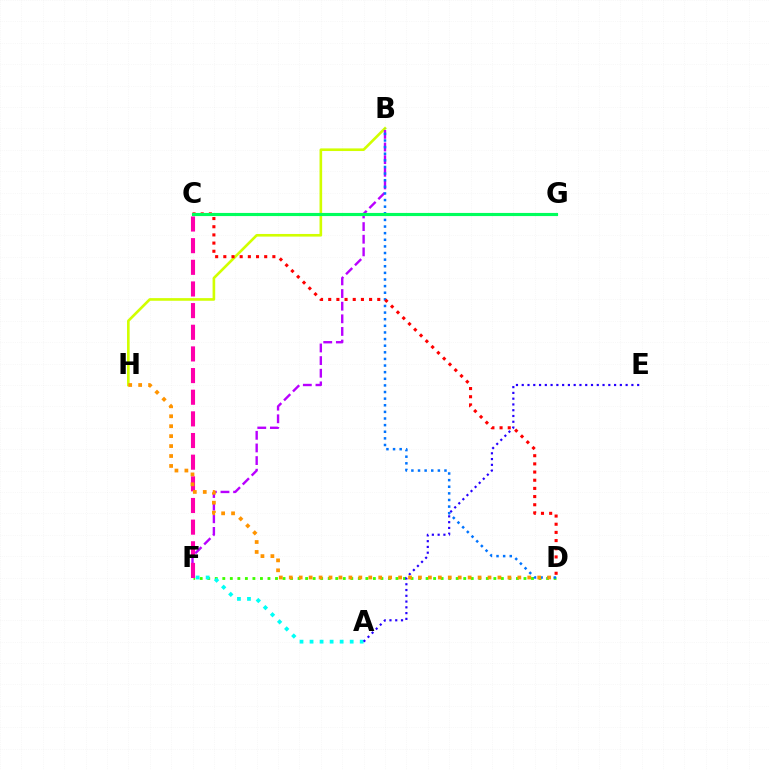{('B', 'H'): [{'color': '#d1ff00', 'line_style': 'solid', 'thickness': 1.89}], ('D', 'F'): [{'color': '#3dff00', 'line_style': 'dotted', 'thickness': 2.05}], ('B', 'F'): [{'color': '#b900ff', 'line_style': 'dashed', 'thickness': 1.72}], ('A', 'F'): [{'color': '#00fff6', 'line_style': 'dotted', 'thickness': 2.73}], ('A', 'E'): [{'color': '#2500ff', 'line_style': 'dotted', 'thickness': 1.57}], ('C', 'F'): [{'color': '#ff00ac', 'line_style': 'dashed', 'thickness': 2.94}], ('B', 'D'): [{'color': '#0074ff', 'line_style': 'dotted', 'thickness': 1.8}], ('C', 'D'): [{'color': '#ff0000', 'line_style': 'dotted', 'thickness': 2.22}], ('C', 'G'): [{'color': '#00ff5c', 'line_style': 'solid', 'thickness': 2.26}], ('D', 'H'): [{'color': '#ff9400', 'line_style': 'dotted', 'thickness': 2.7}]}